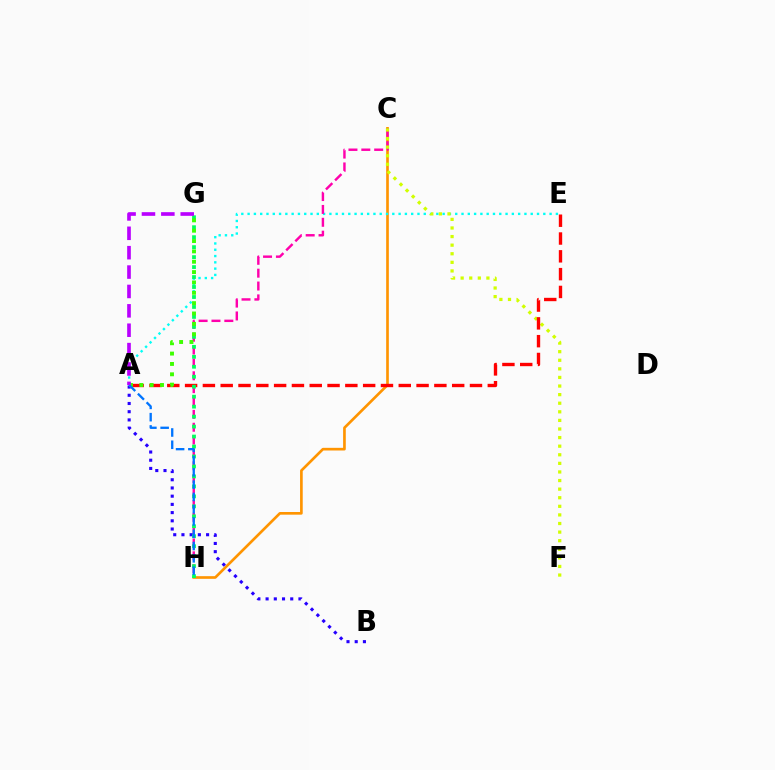{('C', 'H'): [{'color': '#ff9400', 'line_style': 'solid', 'thickness': 1.92}, {'color': '#ff00ac', 'line_style': 'dashed', 'thickness': 1.75}], ('A', 'E'): [{'color': '#00fff6', 'line_style': 'dotted', 'thickness': 1.71}, {'color': '#ff0000', 'line_style': 'dashed', 'thickness': 2.42}], ('C', 'F'): [{'color': '#d1ff00', 'line_style': 'dotted', 'thickness': 2.33}], ('A', 'B'): [{'color': '#2500ff', 'line_style': 'dotted', 'thickness': 2.23}], ('G', 'H'): [{'color': '#00ff5c', 'line_style': 'dotted', 'thickness': 2.71}], ('A', 'G'): [{'color': '#3dff00', 'line_style': 'dotted', 'thickness': 2.81}, {'color': '#b900ff', 'line_style': 'dashed', 'thickness': 2.63}], ('A', 'H'): [{'color': '#0074ff', 'line_style': 'dashed', 'thickness': 1.67}]}